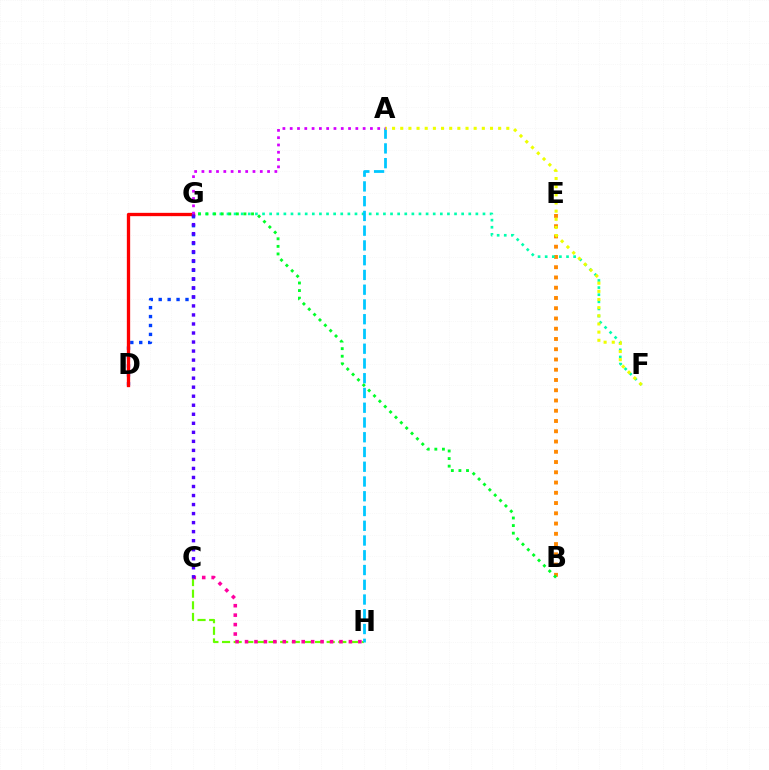{('C', 'H'): [{'color': '#66ff00', 'line_style': 'dashed', 'thickness': 1.58}, {'color': '#ff00a0', 'line_style': 'dotted', 'thickness': 2.57}], ('B', 'E'): [{'color': '#ff8800', 'line_style': 'dotted', 'thickness': 2.79}], ('F', 'G'): [{'color': '#00ffaf', 'line_style': 'dotted', 'thickness': 1.93}], ('A', 'H'): [{'color': '#00c7ff', 'line_style': 'dashed', 'thickness': 2.0}], ('D', 'G'): [{'color': '#003fff', 'line_style': 'dotted', 'thickness': 2.42}, {'color': '#ff0000', 'line_style': 'solid', 'thickness': 2.39}], ('A', 'F'): [{'color': '#eeff00', 'line_style': 'dotted', 'thickness': 2.22}], ('B', 'G'): [{'color': '#00ff27', 'line_style': 'dotted', 'thickness': 2.06}], ('A', 'G'): [{'color': '#d600ff', 'line_style': 'dotted', 'thickness': 1.98}], ('C', 'G'): [{'color': '#4f00ff', 'line_style': 'dotted', 'thickness': 2.45}]}